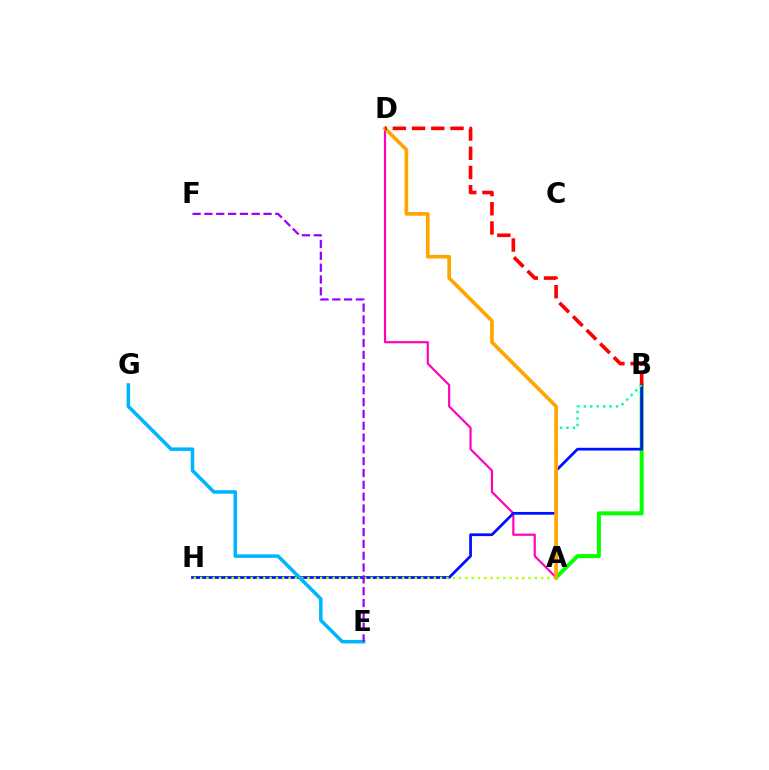{('A', 'D'): [{'color': '#ff00bd', 'line_style': 'solid', 'thickness': 1.56}, {'color': '#ffa500', 'line_style': 'solid', 'thickness': 2.65}], ('A', 'B'): [{'color': '#08ff00', 'line_style': 'solid', 'thickness': 2.88}, {'color': '#00ff9d', 'line_style': 'dotted', 'thickness': 1.75}], ('B', 'H'): [{'color': '#0010ff', 'line_style': 'solid', 'thickness': 1.98}], ('A', 'H'): [{'color': '#b3ff00', 'line_style': 'dotted', 'thickness': 1.72}], ('B', 'D'): [{'color': '#ff0000', 'line_style': 'dashed', 'thickness': 2.61}], ('E', 'G'): [{'color': '#00b5ff', 'line_style': 'solid', 'thickness': 2.54}], ('E', 'F'): [{'color': '#9b00ff', 'line_style': 'dashed', 'thickness': 1.61}]}